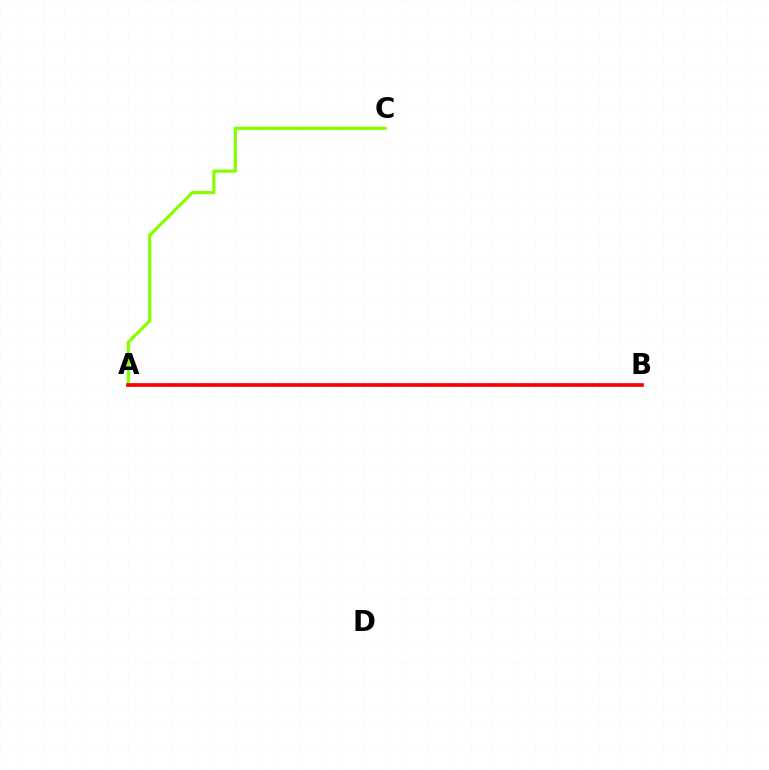{('A', 'B'): [{'color': '#00fff6', 'line_style': 'solid', 'thickness': 1.66}, {'color': '#7200ff', 'line_style': 'dotted', 'thickness': 1.78}, {'color': '#ff0000', 'line_style': 'solid', 'thickness': 2.62}], ('A', 'C'): [{'color': '#84ff00', 'line_style': 'solid', 'thickness': 2.3}]}